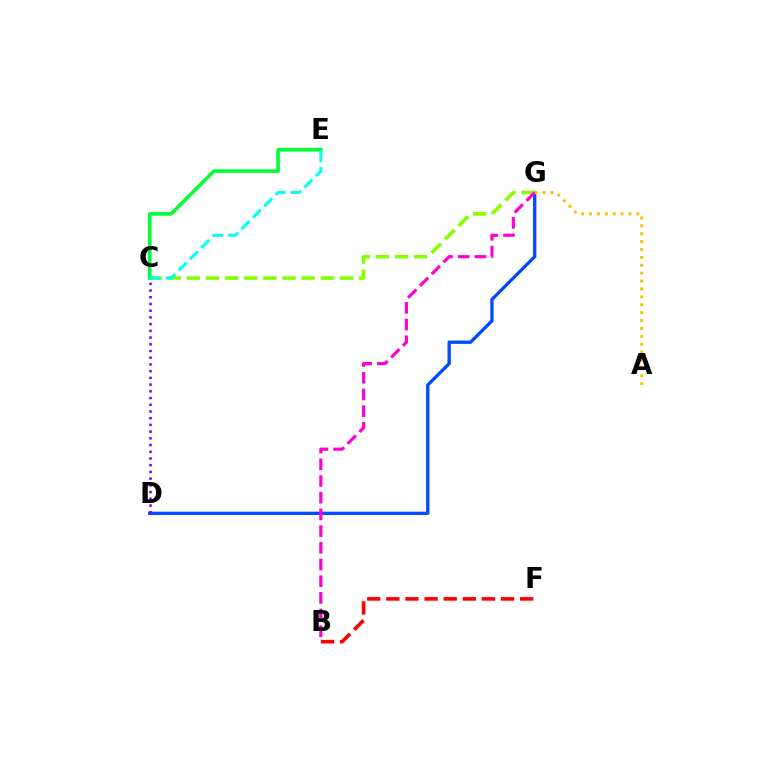{('D', 'G'): [{'color': '#004bff', 'line_style': 'solid', 'thickness': 2.38}], ('B', 'F'): [{'color': '#ff0000', 'line_style': 'dashed', 'thickness': 2.6}], ('C', 'G'): [{'color': '#84ff00', 'line_style': 'dashed', 'thickness': 2.6}], ('B', 'G'): [{'color': '#ff00cf', 'line_style': 'dashed', 'thickness': 2.27}], ('A', 'G'): [{'color': '#ffbd00', 'line_style': 'dotted', 'thickness': 2.14}], ('C', 'D'): [{'color': '#7200ff', 'line_style': 'dotted', 'thickness': 1.83}], ('C', 'E'): [{'color': '#00ff39', 'line_style': 'solid', 'thickness': 2.6}, {'color': '#00fff6', 'line_style': 'dashed', 'thickness': 2.18}]}